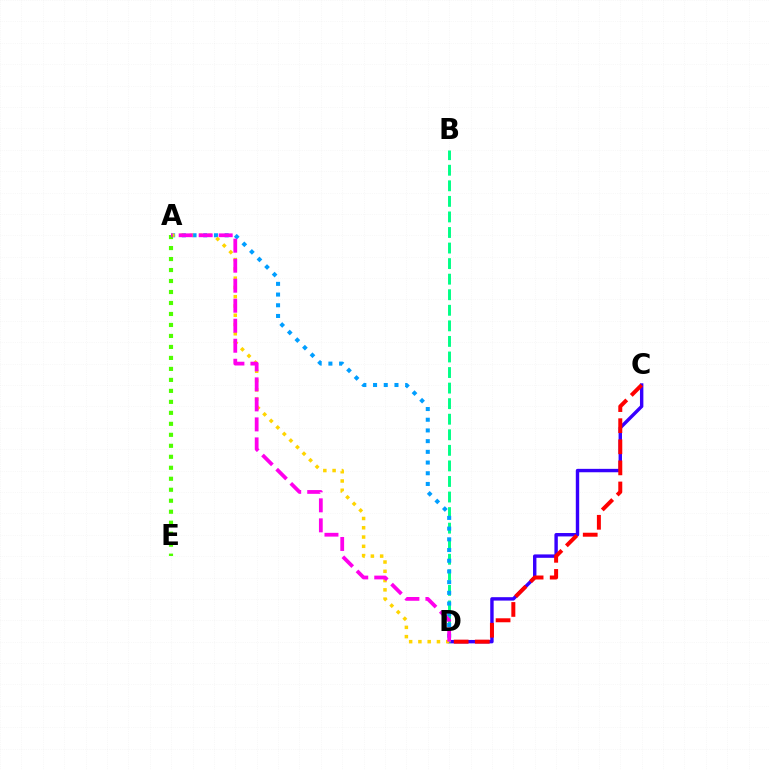{('C', 'D'): [{'color': '#3700ff', 'line_style': 'solid', 'thickness': 2.45}, {'color': '#ff0000', 'line_style': 'dashed', 'thickness': 2.87}], ('B', 'D'): [{'color': '#00ff86', 'line_style': 'dashed', 'thickness': 2.11}], ('A', 'D'): [{'color': '#009eff', 'line_style': 'dotted', 'thickness': 2.91}, {'color': '#ffd500', 'line_style': 'dotted', 'thickness': 2.52}, {'color': '#ff00ed', 'line_style': 'dashed', 'thickness': 2.72}], ('A', 'E'): [{'color': '#4fff00', 'line_style': 'dotted', 'thickness': 2.98}]}